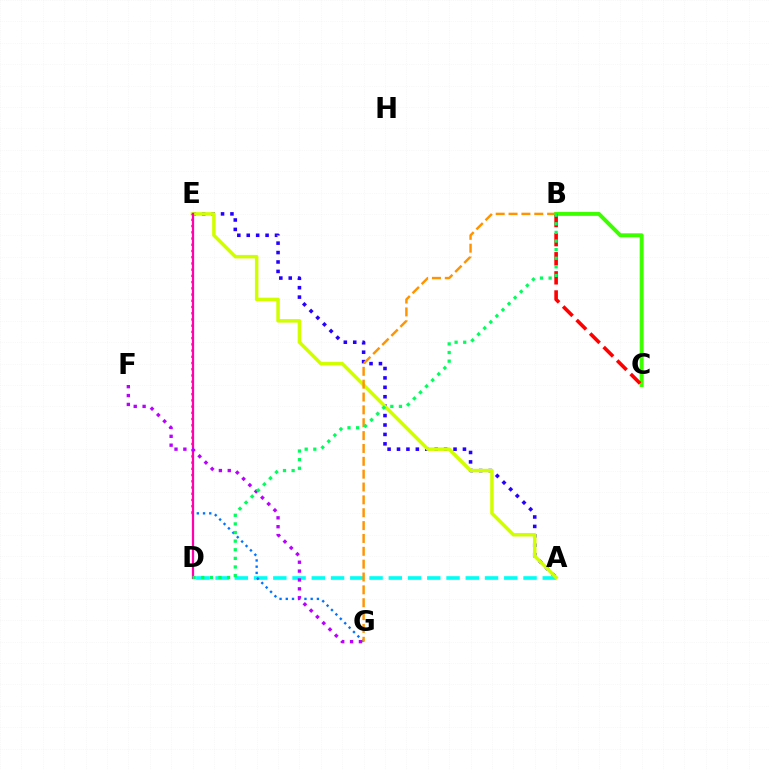{('B', 'C'): [{'color': '#3dff00', 'line_style': 'solid', 'thickness': 2.84}, {'color': '#ff0000', 'line_style': 'dashed', 'thickness': 2.59}], ('A', 'E'): [{'color': '#2500ff', 'line_style': 'dotted', 'thickness': 2.56}, {'color': '#d1ff00', 'line_style': 'solid', 'thickness': 2.53}], ('A', 'D'): [{'color': '#00fff6', 'line_style': 'dashed', 'thickness': 2.61}], ('E', 'G'): [{'color': '#0074ff', 'line_style': 'dotted', 'thickness': 1.69}], ('D', 'E'): [{'color': '#ff00ac', 'line_style': 'solid', 'thickness': 1.64}], ('F', 'G'): [{'color': '#b900ff', 'line_style': 'dotted', 'thickness': 2.41}], ('B', 'G'): [{'color': '#ff9400', 'line_style': 'dashed', 'thickness': 1.75}], ('B', 'D'): [{'color': '#00ff5c', 'line_style': 'dotted', 'thickness': 2.34}]}